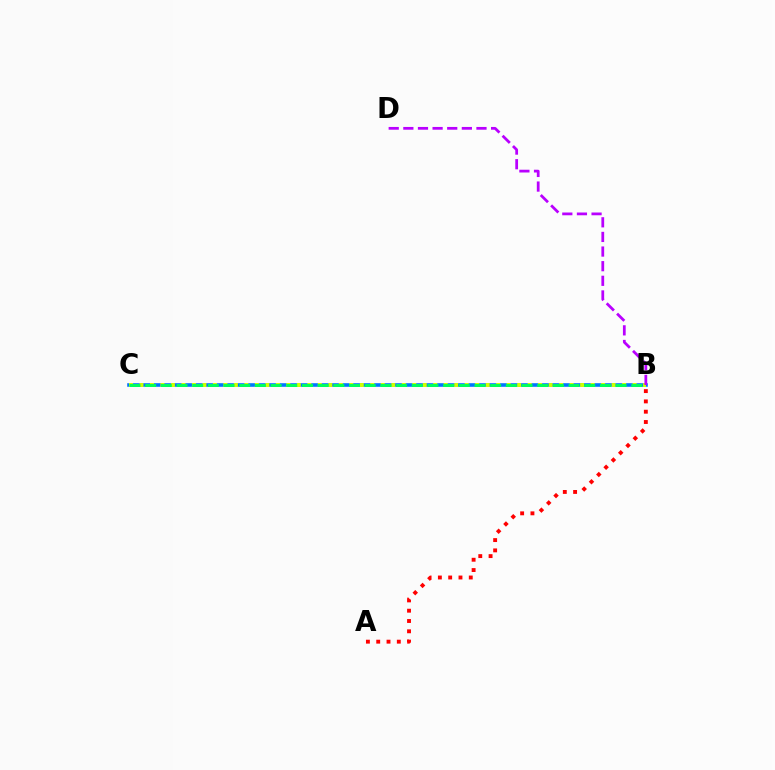{('A', 'B'): [{'color': '#ff0000', 'line_style': 'dotted', 'thickness': 2.8}], ('B', 'C'): [{'color': '#0074ff', 'line_style': 'solid', 'thickness': 2.58}, {'color': '#d1ff00', 'line_style': 'dotted', 'thickness': 2.85}, {'color': '#00ff5c', 'line_style': 'dashed', 'thickness': 2.13}], ('B', 'D'): [{'color': '#b900ff', 'line_style': 'dashed', 'thickness': 1.99}]}